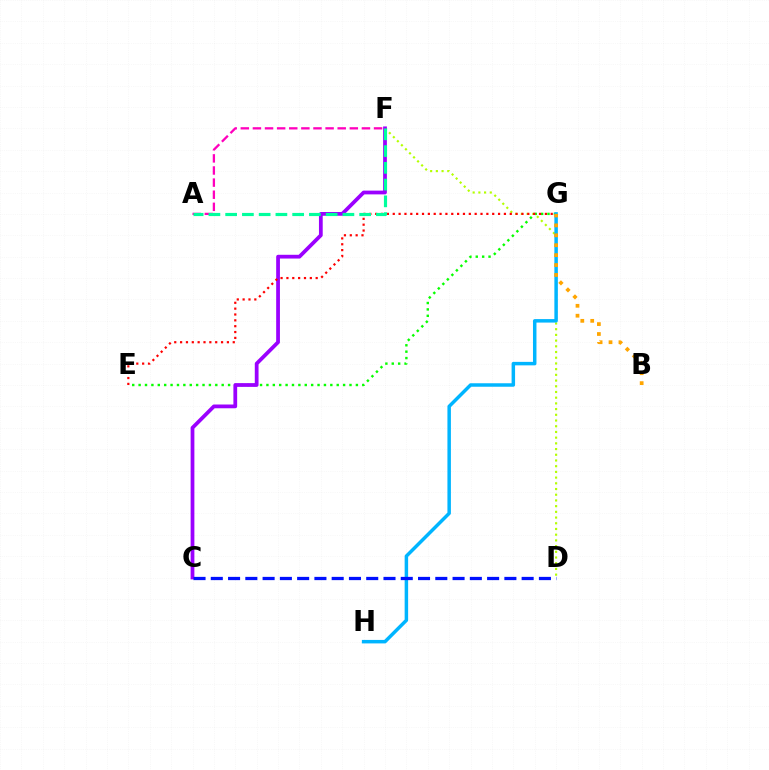{('D', 'F'): [{'color': '#b3ff00', 'line_style': 'dotted', 'thickness': 1.55}], ('E', 'G'): [{'color': '#08ff00', 'line_style': 'dotted', 'thickness': 1.74}, {'color': '#ff0000', 'line_style': 'dotted', 'thickness': 1.59}], ('G', 'H'): [{'color': '#00b5ff', 'line_style': 'solid', 'thickness': 2.51}], ('C', 'F'): [{'color': '#9b00ff', 'line_style': 'solid', 'thickness': 2.71}], ('C', 'D'): [{'color': '#0010ff', 'line_style': 'dashed', 'thickness': 2.35}], ('A', 'F'): [{'color': '#ff00bd', 'line_style': 'dashed', 'thickness': 1.65}, {'color': '#00ff9d', 'line_style': 'dashed', 'thickness': 2.28}], ('B', 'G'): [{'color': '#ffa500', 'line_style': 'dotted', 'thickness': 2.7}]}